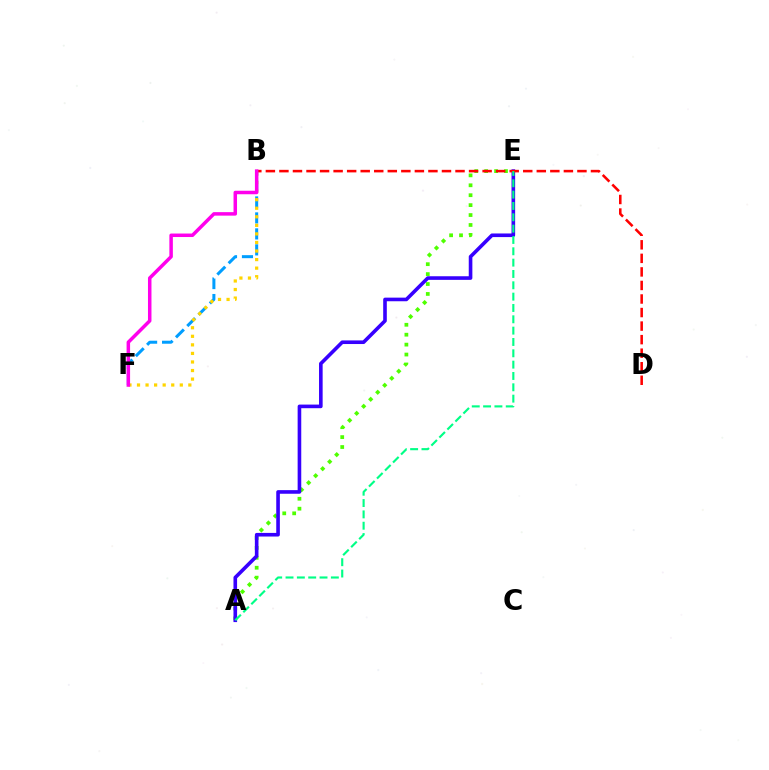{('A', 'E'): [{'color': '#4fff00', 'line_style': 'dotted', 'thickness': 2.7}, {'color': '#3700ff', 'line_style': 'solid', 'thickness': 2.6}, {'color': '#00ff86', 'line_style': 'dashed', 'thickness': 1.54}], ('B', 'F'): [{'color': '#009eff', 'line_style': 'dashed', 'thickness': 2.17}, {'color': '#ffd500', 'line_style': 'dotted', 'thickness': 2.33}, {'color': '#ff00ed', 'line_style': 'solid', 'thickness': 2.52}], ('B', 'D'): [{'color': '#ff0000', 'line_style': 'dashed', 'thickness': 1.84}]}